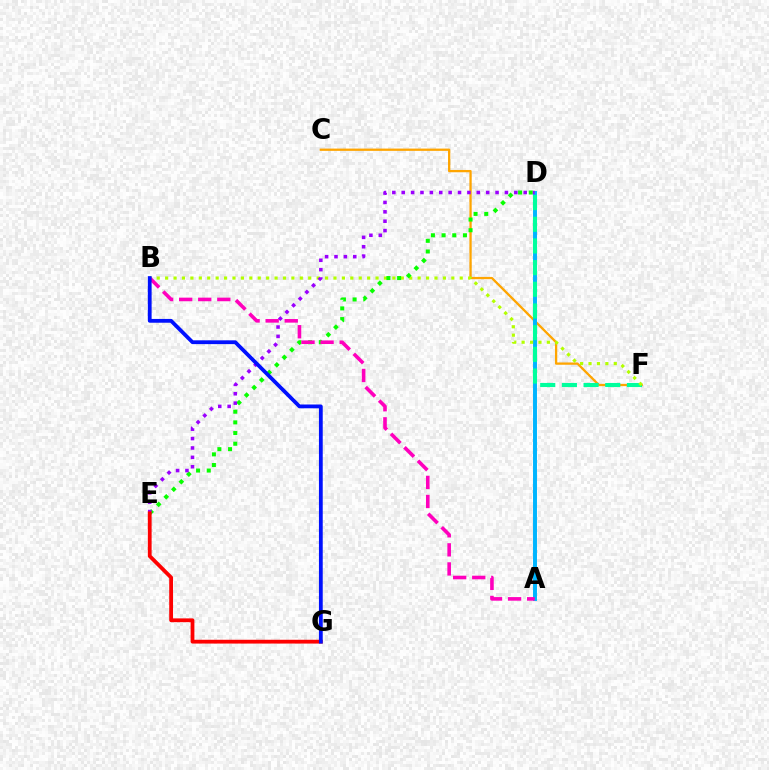{('C', 'F'): [{'color': '#ffa500', 'line_style': 'solid', 'thickness': 1.64}], ('A', 'D'): [{'color': '#00b5ff', 'line_style': 'solid', 'thickness': 2.84}], ('D', 'F'): [{'color': '#00ff9d', 'line_style': 'dashed', 'thickness': 2.95}], ('B', 'F'): [{'color': '#b3ff00', 'line_style': 'dotted', 'thickness': 2.29}], ('D', 'E'): [{'color': '#08ff00', 'line_style': 'dotted', 'thickness': 2.9}, {'color': '#9b00ff', 'line_style': 'dotted', 'thickness': 2.55}], ('E', 'G'): [{'color': '#ff0000', 'line_style': 'solid', 'thickness': 2.73}], ('A', 'B'): [{'color': '#ff00bd', 'line_style': 'dashed', 'thickness': 2.59}], ('B', 'G'): [{'color': '#0010ff', 'line_style': 'solid', 'thickness': 2.73}]}